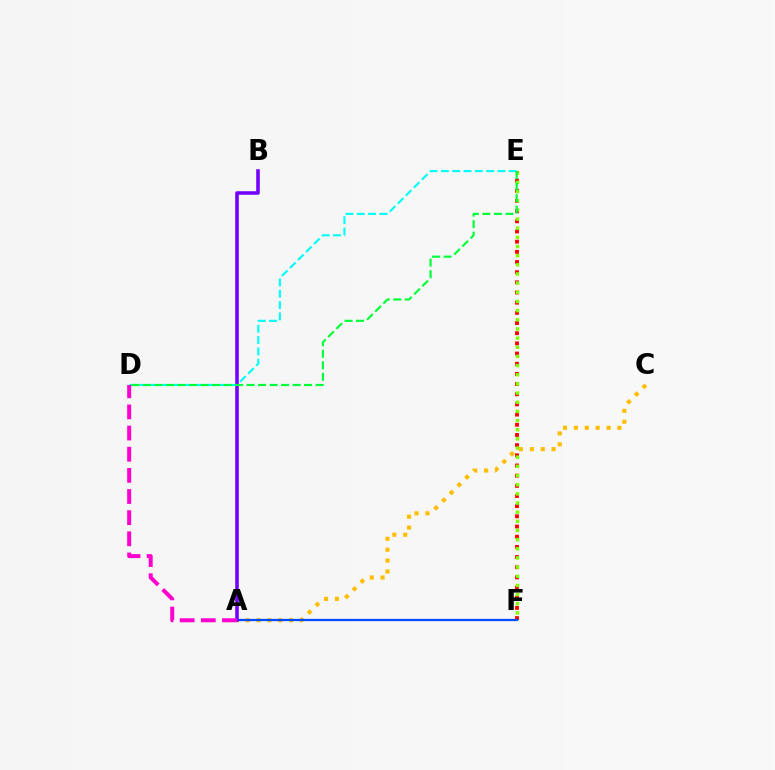{('A', 'C'): [{'color': '#ffbd00', 'line_style': 'dotted', 'thickness': 2.96}], ('E', 'F'): [{'color': '#ff0000', 'line_style': 'dotted', 'thickness': 2.76}, {'color': '#84ff00', 'line_style': 'dotted', 'thickness': 2.49}], ('A', 'F'): [{'color': '#004bff', 'line_style': 'solid', 'thickness': 1.64}], ('D', 'E'): [{'color': '#00fff6', 'line_style': 'dashed', 'thickness': 1.54}, {'color': '#00ff39', 'line_style': 'dashed', 'thickness': 1.56}], ('A', 'B'): [{'color': '#7200ff', 'line_style': 'solid', 'thickness': 2.56}], ('A', 'D'): [{'color': '#ff00cf', 'line_style': 'dashed', 'thickness': 2.87}]}